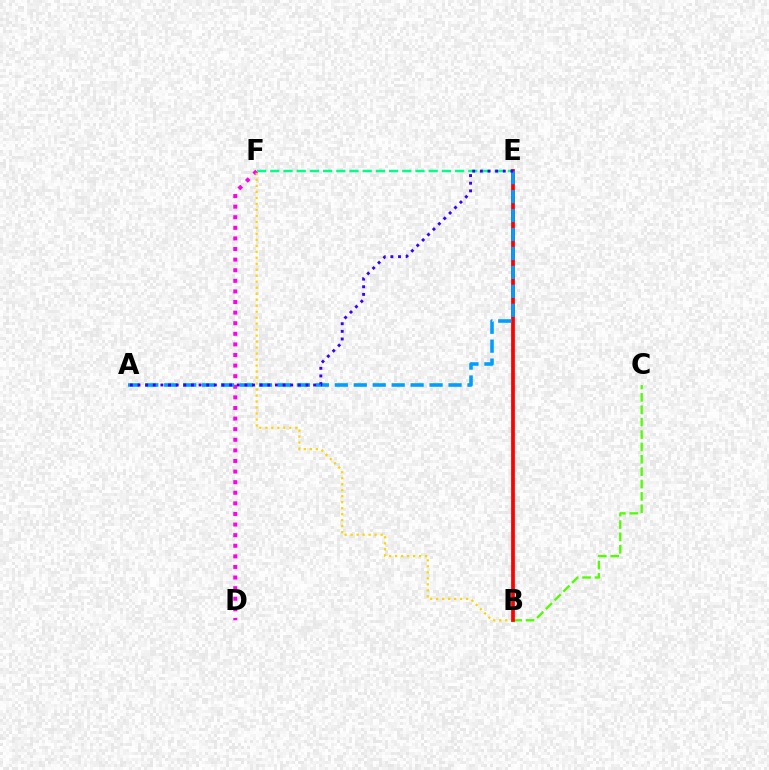{('D', 'F'): [{'color': '#ff00ed', 'line_style': 'dotted', 'thickness': 2.88}], ('B', 'F'): [{'color': '#ffd500', 'line_style': 'dotted', 'thickness': 1.63}], ('E', 'F'): [{'color': '#00ff86', 'line_style': 'dashed', 'thickness': 1.79}], ('B', 'C'): [{'color': '#4fff00', 'line_style': 'dashed', 'thickness': 1.68}], ('B', 'E'): [{'color': '#ff0000', 'line_style': 'solid', 'thickness': 2.69}], ('A', 'E'): [{'color': '#009eff', 'line_style': 'dashed', 'thickness': 2.57}, {'color': '#3700ff', 'line_style': 'dotted', 'thickness': 2.07}]}